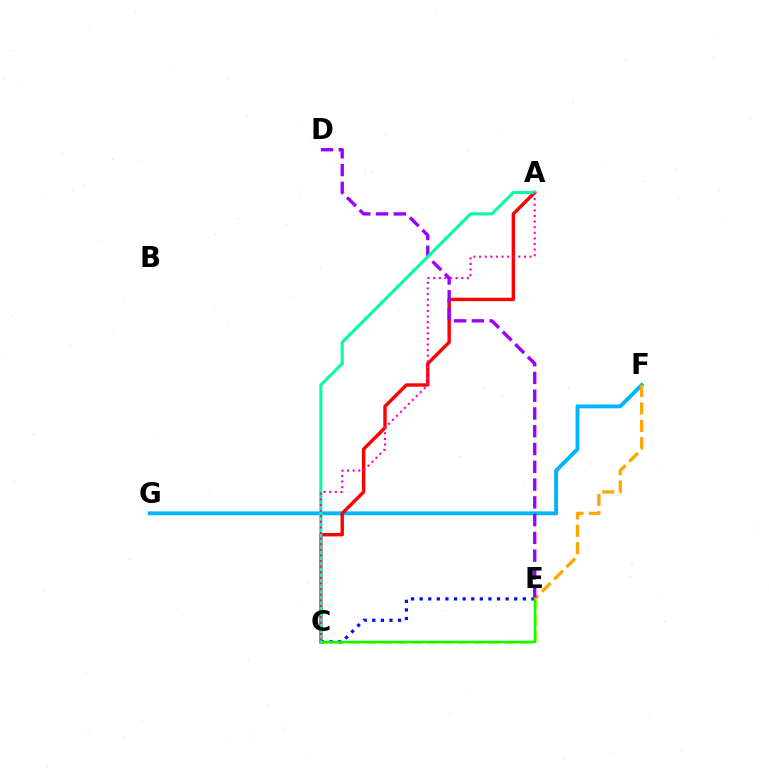{('F', 'G'): [{'color': '#00b5ff', 'line_style': 'solid', 'thickness': 2.8}], ('C', 'E'): [{'color': '#b3ff00', 'line_style': 'dashed', 'thickness': 2.13}, {'color': '#0010ff', 'line_style': 'dotted', 'thickness': 2.34}, {'color': '#08ff00', 'line_style': 'solid', 'thickness': 1.8}], ('A', 'C'): [{'color': '#ff0000', 'line_style': 'solid', 'thickness': 2.45}, {'color': '#00ff9d', 'line_style': 'solid', 'thickness': 2.2}, {'color': '#ff00bd', 'line_style': 'dotted', 'thickness': 1.52}], ('E', 'F'): [{'color': '#ffa500', 'line_style': 'dashed', 'thickness': 2.36}], ('D', 'E'): [{'color': '#9b00ff', 'line_style': 'dashed', 'thickness': 2.41}]}